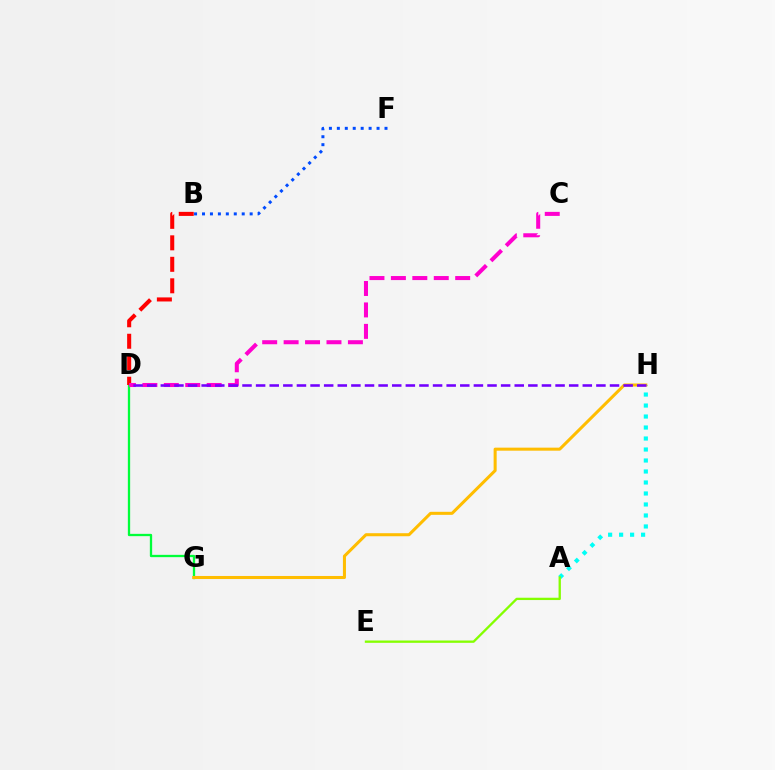{('D', 'G'): [{'color': '#00ff39', 'line_style': 'solid', 'thickness': 1.65}], ('A', 'H'): [{'color': '#00fff6', 'line_style': 'dotted', 'thickness': 2.99}], ('B', 'D'): [{'color': '#ff0000', 'line_style': 'dashed', 'thickness': 2.92}], ('G', 'H'): [{'color': '#ffbd00', 'line_style': 'solid', 'thickness': 2.19}], ('B', 'F'): [{'color': '#004bff', 'line_style': 'dotted', 'thickness': 2.16}], ('C', 'D'): [{'color': '#ff00cf', 'line_style': 'dashed', 'thickness': 2.91}], ('D', 'H'): [{'color': '#7200ff', 'line_style': 'dashed', 'thickness': 1.85}], ('A', 'E'): [{'color': '#84ff00', 'line_style': 'solid', 'thickness': 1.67}]}